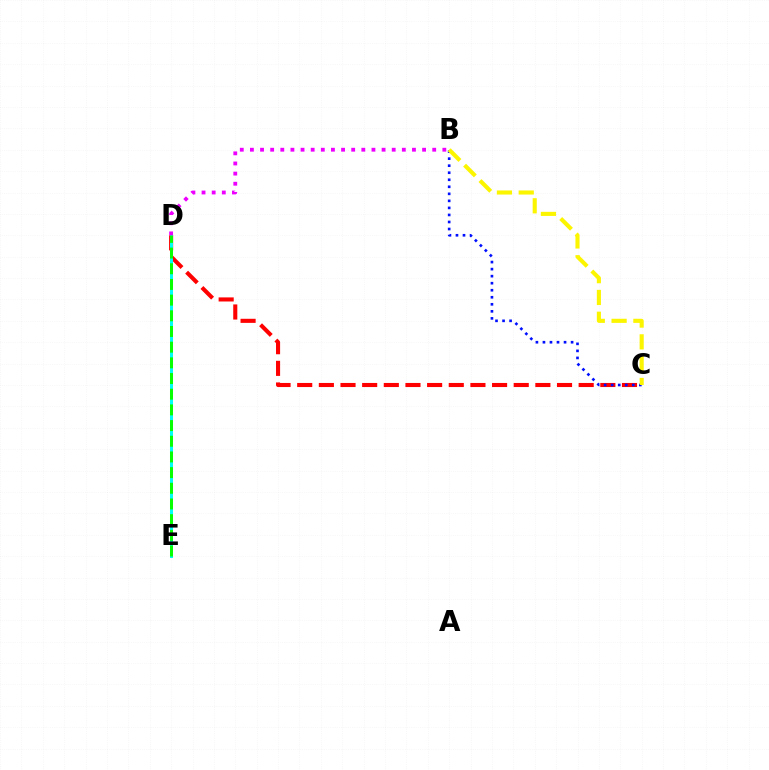{('C', 'D'): [{'color': '#ff0000', 'line_style': 'dashed', 'thickness': 2.94}], ('B', 'C'): [{'color': '#0010ff', 'line_style': 'dotted', 'thickness': 1.91}, {'color': '#fcf500', 'line_style': 'dashed', 'thickness': 2.96}], ('D', 'E'): [{'color': '#00fff6', 'line_style': 'solid', 'thickness': 2.17}, {'color': '#08ff00', 'line_style': 'dashed', 'thickness': 2.13}], ('B', 'D'): [{'color': '#ee00ff', 'line_style': 'dotted', 'thickness': 2.75}]}